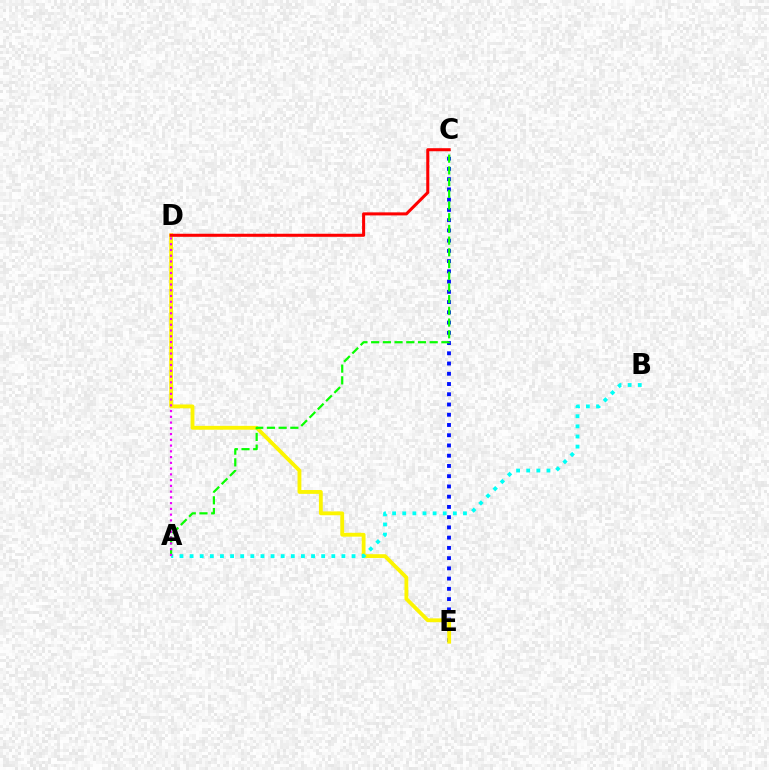{('C', 'E'): [{'color': '#0010ff', 'line_style': 'dotted', 'thickness': 2.78}], ('D', 'E'): [{'color': '#fcf500', 'line_style': 'solid', 'thickness': 2.76}], ('A', 'B'): [{'color': '#00fff6', 'line_style': 'dotted', 'thickness': 2.75}], ('A', 'C'): [{'color': '#08ff00', 'line_style': 'dashed', 'thickness': 1.59}], ('A', 'D'): [{'color': '#ee00ff', 'line_style': 'dotted', 'thickness': 1.56}], ('C', 'D'): [{'color': '#ff0000', 'line_style': 'solid', 'thickness': 2.2}]}